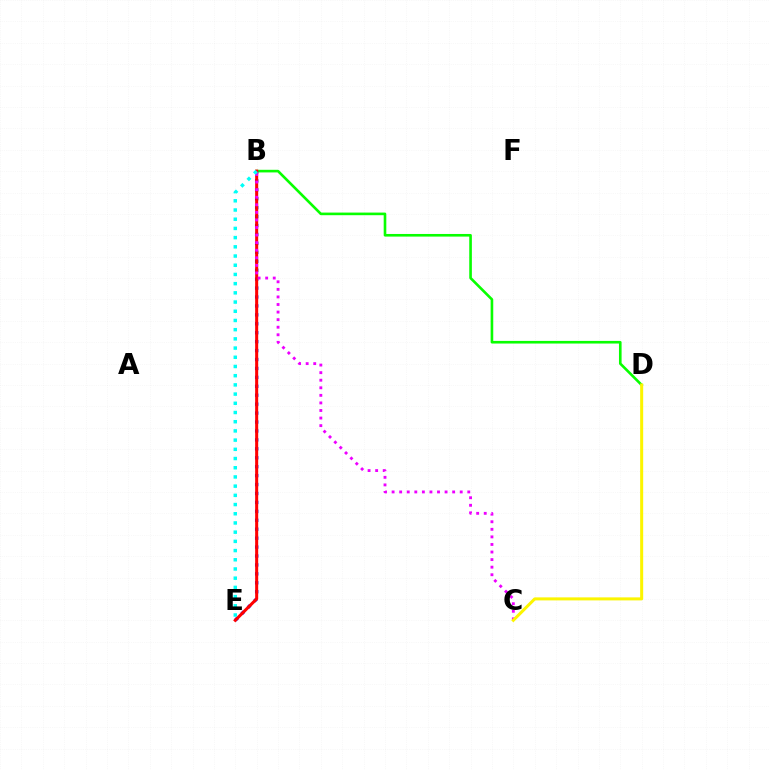{('B', 'D'): [{'color': '#08ff00', 'line_style': 'solid', 'thickness': 1.89}], ('B', 'E'): [{'color': '#0010ff', 'line_style': 'dotted', 'thickness': 2.43}, {'color': '#ff0000', 'line_style': 'solid', 'thickness': 2.18}, {'color': '#00fff6', 'line_style': 'dotted', 'thickness': 2.5}], ('B', 'C'): [{'color': '#ee00ff', 'line_style': 'dotted', 'thickness': 2.06}], ('C', 'D'): [{'color': '#fcf500', 'line_style': 'solid', 'thickness': 2.18}]}